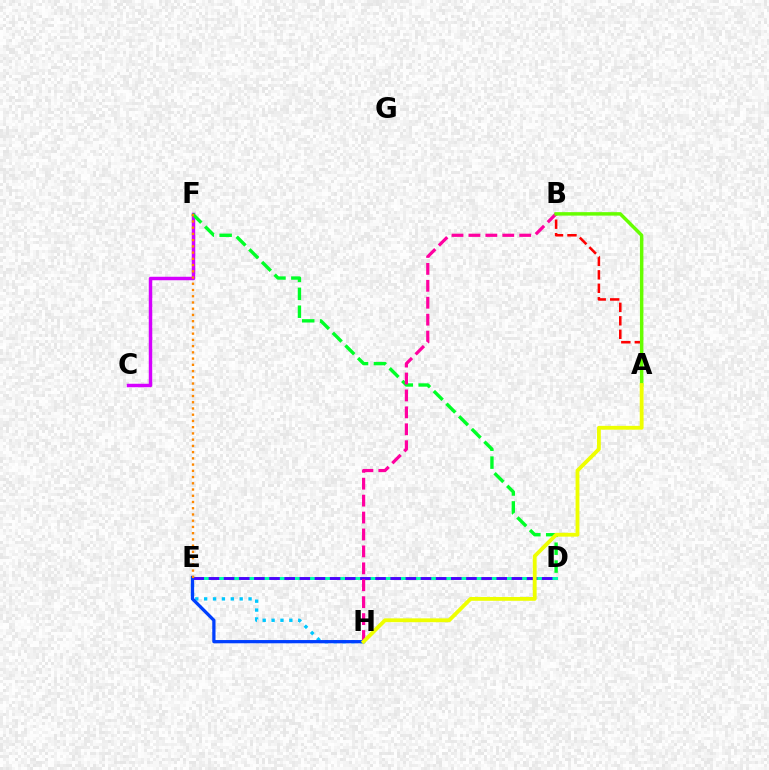{('A', 'B'): [{'color': '#ff0000', 'line_style': 'dashed', 'thickness': 1.83}, {'color': '#66ff00', 'line_style': 'solid', 'thickness': 2.49}], ('C', 'F'): [{'color': '#d600ff', 'line_style': 'solid', 'thickness': 2.5}], ('D', 'E'): [{'color': '#00ffaf', 'line_style': 'solid', 'thickness': 2.14}, {'color': '#4f00ff', 'line_style': 'dashed', 'thickness': 2.06}], ('E', 'H'): [{'color': '#00c7ff', 'line_style': 'dotted', 'thickness': 2.41}, {'color': '#003fff', 'line_style': 'solid', 'thickness': 2.34}], ('D', 'F'): [{'color': '#00ff27', 'line_style': 'dashed', 'thickness': 2.43}], ('B', 'H'): [{'color': '#ff00a0', 'line_style': 'dashed', 'thickness': 2.3}], ('E', 'F'): [{'color': '#ff8800', 'line_style': 'dotted', 'thickness': 1.69}], ('A', 'H'): [{'color': '#eeff00', 'line_style': 'solid', 'thickness': 2.76}]}